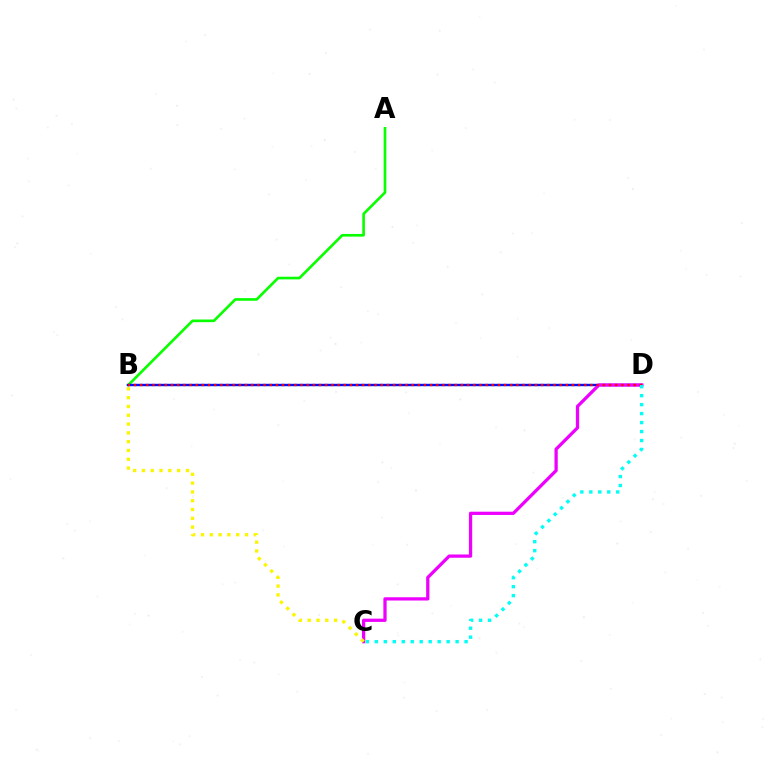{('A', 'B'): [{'color': '#08ff00', 'line_style': 'solid', 'thickness': 1.91}], ('B', 'D'): [{'color': '#0010ff', 'line_style': 'solid', 'thickness': 1.74}, {'color': '#ff0000', 'line_style': 'dotted', 'thickness': 1.68}], ('C', 'D'): [{'color': '#ee00ff', 'line_style': 'solid', 'thickness': 2.35}, {'color': '#00fff6', 'line_style': 'dotted', 'thickness': 2.44}], ('B', 'C'): [{'color': '#fcf500', 'line_style': 'dotted', 'thickness': 2.39}]}